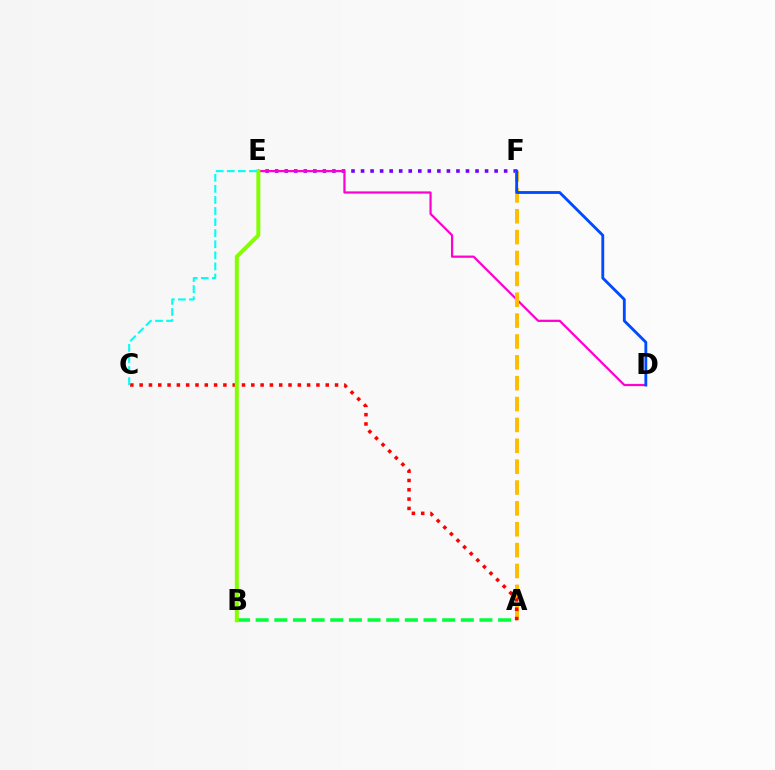{('E', 'F'): [{'color': '#7200ff', 'line_style': 'dotted', 'thickness': 2.59}], ('D', 'E'): [{'color': '#ff00cf', 'line_style': 'solid', 'thickness': 1.6}], ('A', 'F'): [{'color': '#ffbd00', 'line_style': 'dashed', 'thickness': 2.83}], ('A', 'B'): [{'color': '#00ff39', 'line_style': 'dashed', 'thickness': 2.53}], ('A', 'C'): [{'color': '#ff0000', 'line_style': 'dotted', 'thickness': 2.53}], ('B', 'E'): [{'color': '#84ff00', 'line_style': 'solid', 'thickness': 2.87}], ('C', 'E'): [{'color': '#00fff6', 'line_style': 'dashed', 'thickness': 1.5}], ('D', 'F'): [{'color': '#004bff', 'line_style': 'solid', 'thickness': 2.05}]}